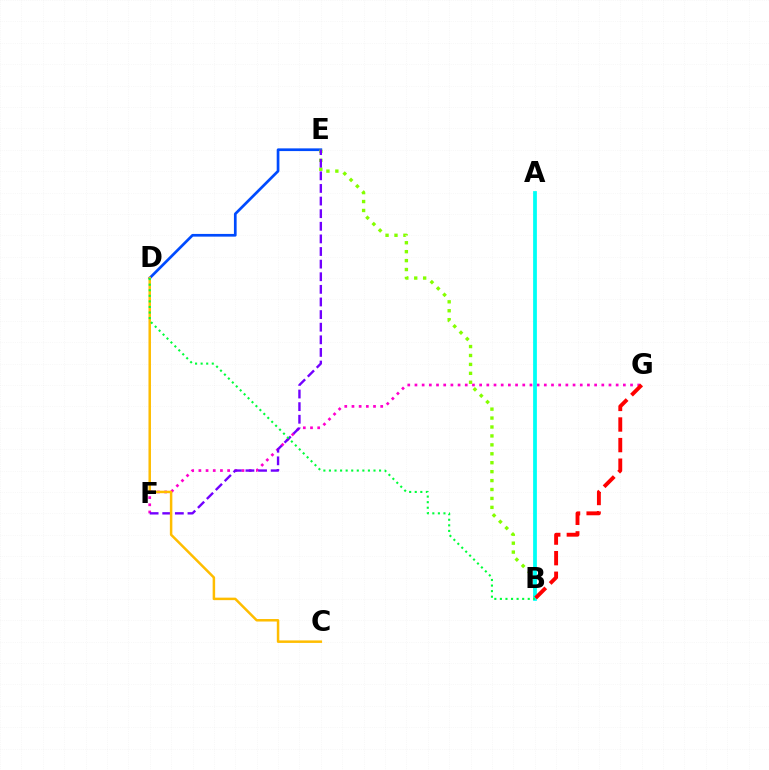{('D', 'E'): [{'color': '#004bff', 'line_style': 'solid', 'thickness': 1.95}], ('F', 'G'): [{'color': '#ff00cf', 'line_style': 'dotted', 'thickness': 1.95}], ('B', 'E'): [{'color': '#84ff00', 'line_style': 'dotted', 'thickness': 2.43}], ('E', 'F'): [{'color': '#7200ff', 'line_style': 'dashed', 'thickness': 1.71}], ('A', 'B'): [{'color': '#00fff6', 'line_style': 'solid', 'thickness': 2.71}], ('B', 'G'): [{'color': '#ff0000', 'line_style': 'dashed', 'thickness': 2.8}], ('C', 'D'): [{'color': '#ffbd00', 'line_style': 'solid', 'thickness': 1.8}], ('B', 'D'): [{'color': '#00ff39', 'line_style': 'dotted', 'thickness': 1.51}]}